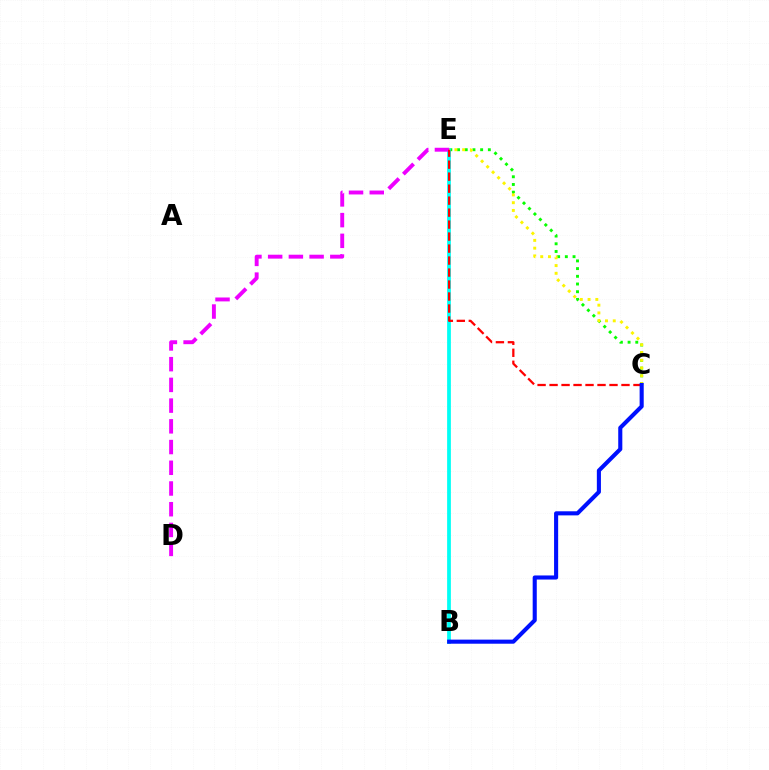{('C', 'E'): [{'color': '#08ff00', 'line_style': 'dotted', 'thickness': 2.09}, {'color': '#fcf500', 'line_style': 'dotted', 'thickness': 2.11}, {'color': '#ff0000', 'line_style': 'dashed', 'thickness': 1.63}], ('B', 'E'): [{'color': '#00fff6', 'line_style': 'solid', 'thickness': 2.7}], ('D', 'E'): [{'color': '#ee00ff', 'line_style': 'dashed', 'thickness': 2.81}], ('B', 'C'): [{'color': '#0010ff', 'line_style': 'solid', 'thickness': 2.94}]}